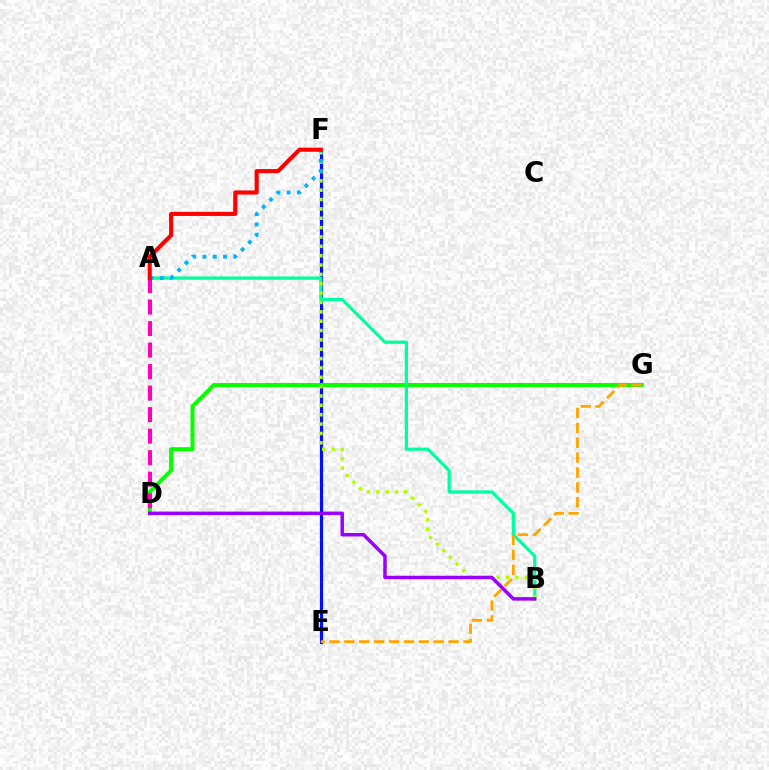{('E', 'F'): [{'color': '#0010ff', 'line_style': 'solid', 'thickness': 2.29}], ('D', 'G'): [{'color': '#08ff00', 'line_style': 'solid', 'thickness': 2.88}], ('A', 'D'): [{'color': '#ff00bd', 'line_style': 'dashed', 'thickness': 2.92}], ('A', 'B'): [{'color': '#00ff9d', 'line_style': 'solid', 'thickness': 2.31}], ('B', 'F'): [{'color': '#b3ff00', 'line_style': 'dotted', 'thickness': 2.54}], ('A', 'F'): [{'color': '#00b5ff', 'line_style': 'dotted', 'thickness': 2.79}, {'color': '#ff0000', 'line_style': 'solid', 'thickness': 2.96}], ('E', 'G'): [{'color': '#ffa500', 'line_style': 'dashed', 'thickness': 2.02}], ('B', 'D'): [{'color': '#9b00ff', 'line_style': 'solid', 'thickness': 2.52}]}